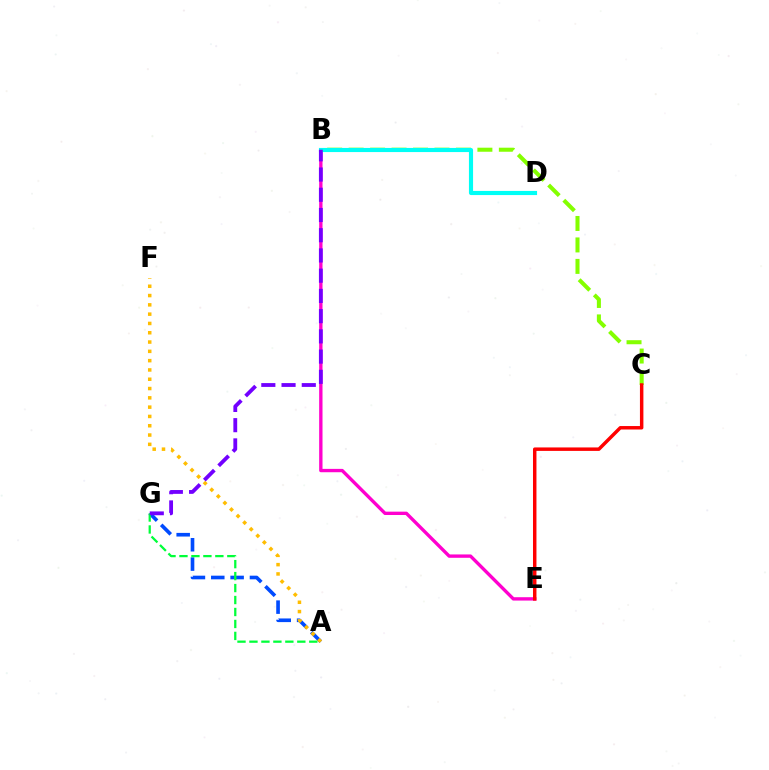{('B', 'C'): [{'color': '#84ff00', 'line_style': 'dashed', 'thickness': 2.92}], ('B', 'E'): [{'color': '#ff00cf', 'line_style': 'solid', 'thickness': 2.41}], ('A', 'G'): [{'color': '#004bff', 'line_style': 'dashed', 'thickness': 2.63}, {'color': '#00ff39', 'line_style': 'dashed', 'thickness': 1.63}], ('A', 'F'): [{'color': '#ffbd00', 'line_style': 'dotted', 'thickness': 2.53}], ('C', 'E'): [{'color': '#ff0000', 'line_style': 'solid', 'thickness': 2.49}], ('B', 'D'): [{'color': '#00fff6', 'line_style': 'solid', 'thickness': 2.97}], ('B', 'G'): [{'color': '#7200ff', 'line_style': 'dashed', 'thickness': 2.75}]}